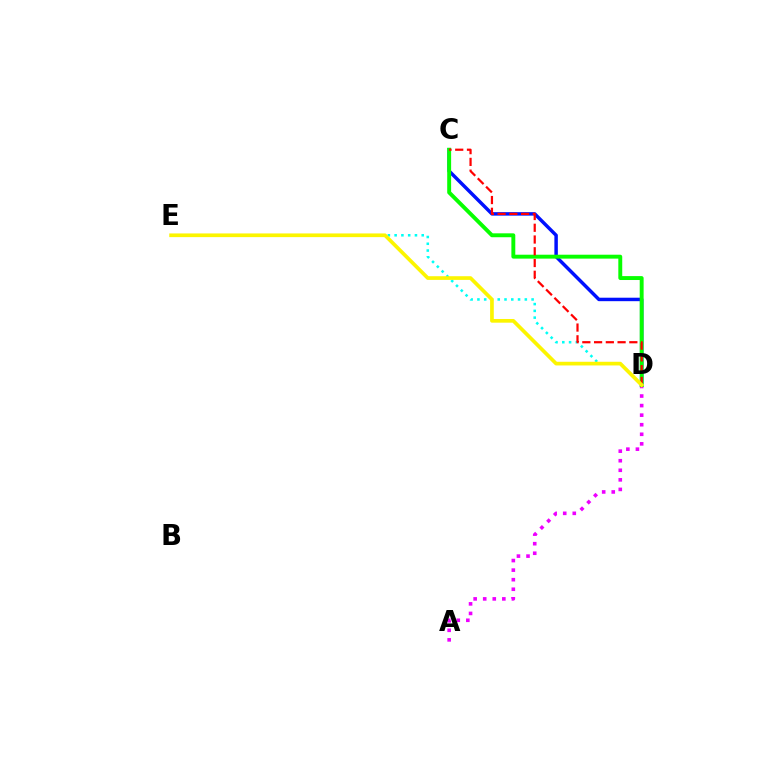{('D', 'E'): [{'color': '#00fff6', 'line_style': 'dotted', 'thickness': 1.84}, {'color': '#fcf500', 'line_style': 'solid', 'thickness': 2.65}], ('C', 'D'): [{'color': '#0010ff', 'line_style': 'solid', 'thickness': 2.49}, {'color': '#08ff00', 'line_style': 'solid', 'thickness': 2.81}, {'color': '#ff0000', 'line_style': 'dashed', 'thickness': 1.6}], ('A', 'D'): [{'color': '#ee00ff', 'line_style': 'dotted', 'thickness': 2.6}]}